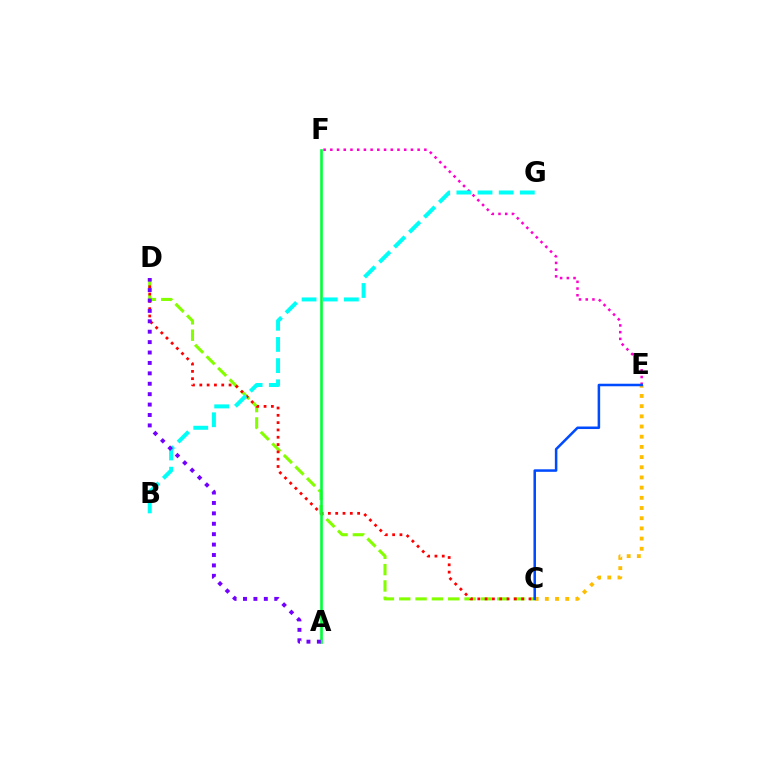{('C', 'D'): [{'color': '#84ff00', 'line_style': 'dashed', 'thickness': 2.22}, {'color': '#ff0000', 'line_style': 'dotted', 'thickness': 1.99}], ('E', 'F'): [{'color': '#ff00cf', 'line_style': 'dotted', 'thickness': 1.82}], ('C', 'E'): [{'color': '#ffbd00', 'line_style': 'dotted', 'thickness': 2.77}, {'color': '#004bff', 'line_style': 'solid', 'thickness': 1.82}], ('A', 'F'): [{'color': '#00ff39', 'line_style': 'solid', 'thickness': 1.88}], ('B', 'G'): [{'color': '#00fff6', 'line_style': 'dashed', 'thickness': 2.87}], ('A', 'D'): [{'color': '#7200ff', 'line_style': 'dotted', 'thickness': 2.83}]}